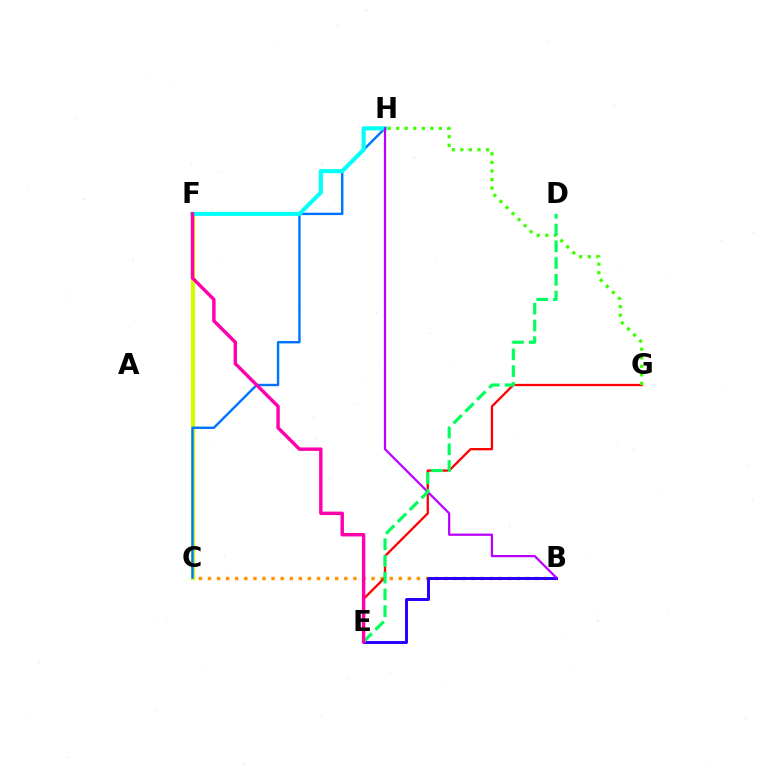{('B', 'C'): [{'color': '#ff9400', 'line_style': 'dotted', 'thickness': 2.47}], ('E', 'G'): [{'color': '#ff0000', 'line_style': 'solid', 'thickness': 1.65}], ('C', 'F'): [{'color': '#d1ff00', 'line_style': 'solid', 'thickness': 3.0}], ('G', 'H'): [{'color': '#3dff00', 'line_style': 'dotted', 'thickness': 2.32}], ('C', 'H'): [{'color': '#0074ff', 'line_style': 'solid', 'thickness': 1.73}], ('F', 'H'): [{'color': '#00fff6', 'line_style': 'solid', 'thickness': 2.94}], ('B', 'E'): [{'color': '#2500ff', 'line_style': 'solid', 'thickness': 2.13}], ('B', 'H'): [{'color': '#b900ff', 'line_style': 'solid', 'thickness': 1.6}], ('D', 'E'): [{'color': '#00ff5c', 'line_style': 'dashed', 'thickness': 2.28}], ('E', 'F'): [{'color': '#ff00ac', 'line_style': 'solid', 'thickness': 2.47}]}